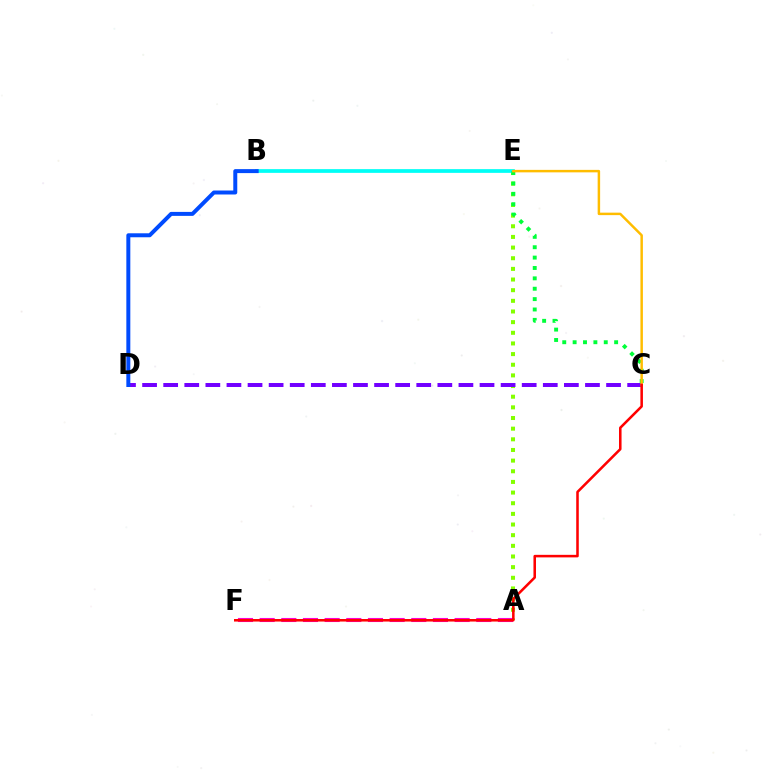{('A', 'E'): [{'color': '#84ff00', 'line_style': 'dotted', 'thickness': 2.89}], ('A', 'F'): [{'color': '#ff00cf', 'line_style': 'dashed', 'thickness': 2.94}], ('B', 'E'): [{'color': '#00fff6', 'line_style': 'solid', 'thickness': 2.68}], ('C', 'E'): [{'color': '#00ff39', 'line_style': 'dotted', 'thickness': 2.82}, {'color': '#ffbd00', 'line_style': 'solid', 'thickness': 1.78}], ('C', 'D'): [{'color': '#7200ff', 'line_style': 'dashed', 'thickness': 2.86}], ('C', 'F'): [{'color': '#ff0000', 'line_style': 'solid', 'thickness': 1.83}], ('B', 'D'): [{'color': '#004bff', 'line_style': 'solid', 'thickness': 2.86}]}